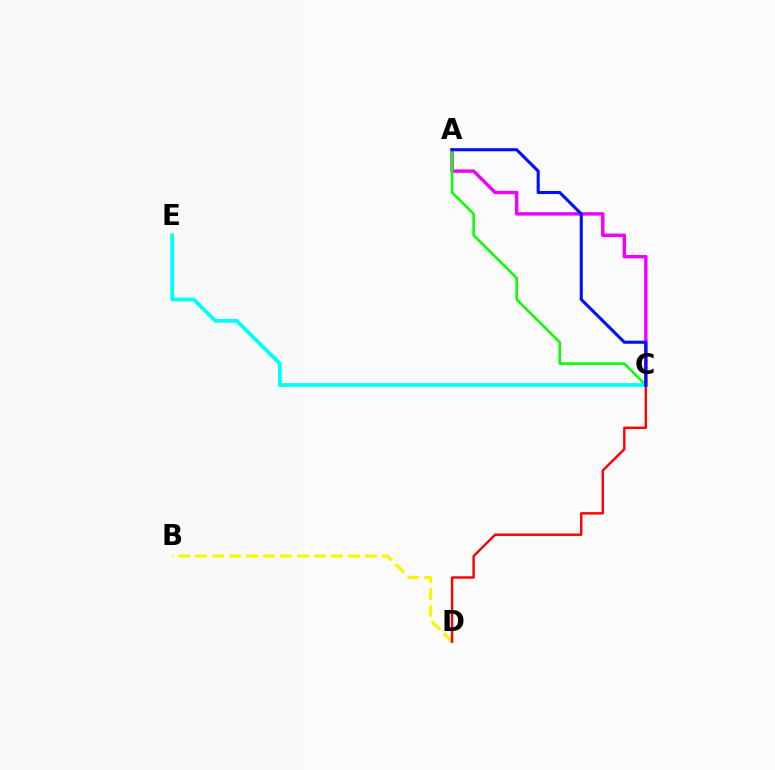{('B', 'D'): [{'color': '#fcf500', 'line_style': 'dashed', 'thickness': 2.3}], ('A', 'C'): [{'color': '#ee00ff', 'line_style': 'solid', 'thickness': 2.46}, {'color': '#08ff00', 'line_style': 'solid', 'thickness': 1.84}, {'color': '#0010ff', 'line_style': 'solid', 'thickness': 2.22}], ('C', 'E'): [{'color': '#00fff6', 'line_style': 'solid', 'thickness': 2.73}], ('C', 'D'): [{'color': '#ff0000', 'line_style': 'solid', 'thickness': 1.73}]}